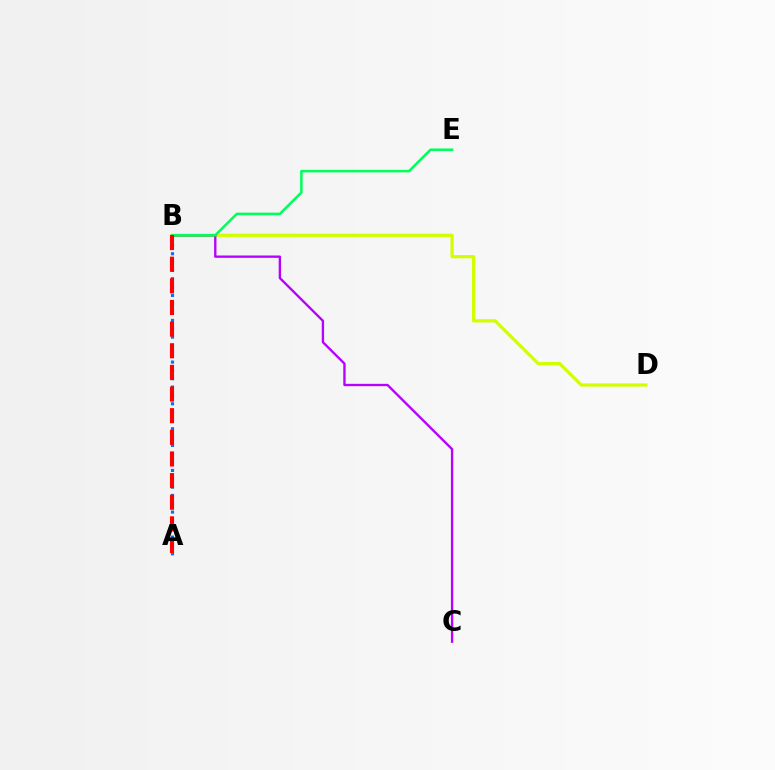{('B', 'D'): [{'color': '#d1ff00', 'line_style': 'solid', 'thickness': 2.33}], ('B', 'C'): [{'color': '#b900ff', 'line_style': 'solid', 'thickness': 1.69}], ('B', 'E'): [{'color': '#00ff5c', 'line_style': 'solid', 'thickness': 1.83}], ('A', 'B'): [{'color': '#0074ff', 'line_style': 'dotted', 'thickness': 2.26}, {'color': '#ff0000', 'line_style': 'dashed', 'thickness': 2.94}]}